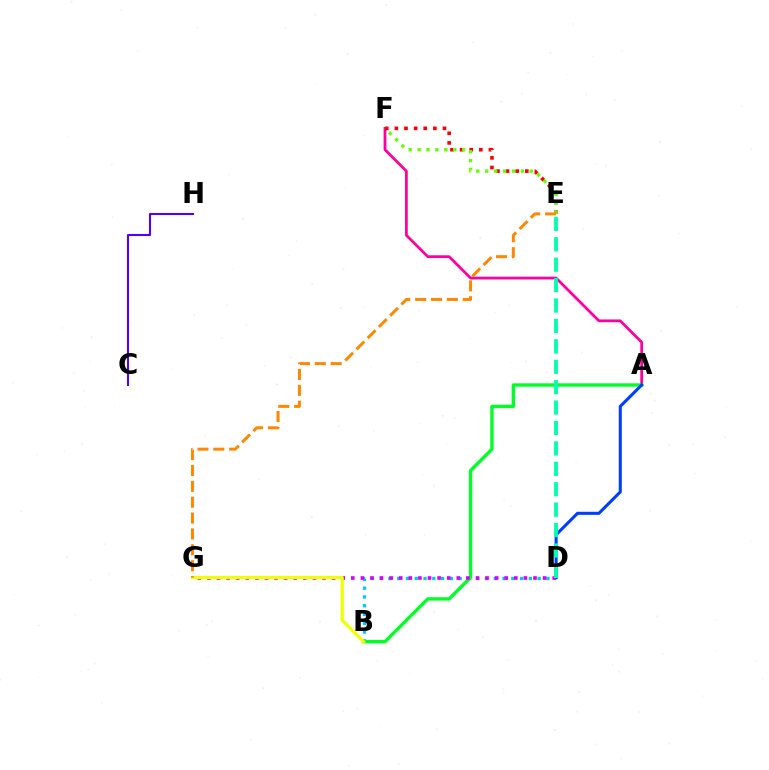{('A', 'F'): [{'color': '#ff00a0', 'line_style': 'solid', 'thickness': 1.99}], ('B', 'D'): [{'color': '#00c7ff', 'line_style': 'dotted', 'thickness': 2.38}], ('A', 'B'): [{'color': '#00ff27', 'line_style': 'solid', 'thickness': 2.42}], ('A', 'D'): [{'color': '#003fff', 'line_style': 'solid', 'thickness': 2.21}], ('E', 'F'): [{'color': '#ff0000', 'line_style': 'dotted', 'thickness': 2.61}, {'color': '#66ff00', 'line_style': 'dotted', 'thickness': 2.42}], ('D', 'G'): [{'color': '#d600ff', 'line_style': 'dotted', 'thickness': 2.61}], ('C', 'H'): [{'color': '#4f00ff', 'line_style': 'solid', 'thickness': 1.51}], ('D', 'E'): [{'color': '#00ffaf', 'line_style': 'dashed', 'thickness': 2.77}], ('B', 'G'): [{'color': '#eeff00', 'line_style': 'solid', 'thickness': 2.29}], ('E', 'G'): [{'color': '#ff8800', 'line_style': 'dashed', 'thickness': 2.16}]}